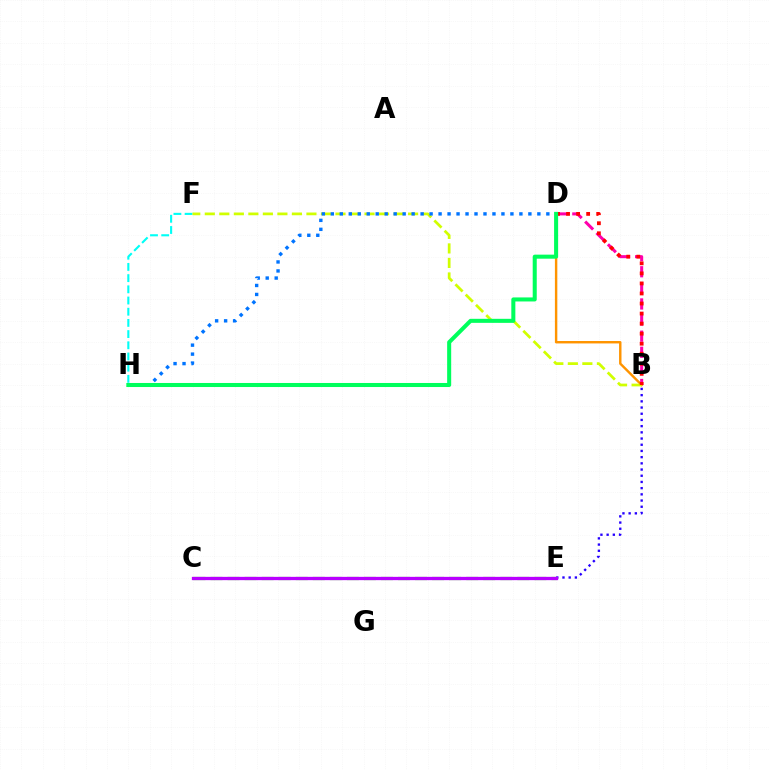{('B', 'D'): [{'color': '#ff00ac', 'line_style': 'dashed', 'thickness': 2.19}, {'color': '#ff9400', 'line_style': 'solid', 'thickness': 1.74}, {'color': '#ff0000', 'line_style': 'dotted', 'thickness': 2.73}], ('F', 'H'): [{'color': '#00fff6', 'line_style': 'dashed', 'thickness': 1.52}], ('B', 'F'): [{'color': '#d1ff00', 'line_style': 'dashed', 'thickness': 1.97}], ('C', 'E'): [{'color': '#3dff00', 'line_style': 'dashed', 'thickness': 2.32}, {'color': '#b900ff', 'line_style': 'solid', 'thickness': 2.37}], ('D', 'H'): [{'color': '#0074ff', 'line_style': 'dotted', 'thickness': 2.44}, {'color': '#00ff5c', 'line_style': 'solid', 'thickness': 2.91}], ('B', 'E'): [{'color': '#2500ff', 'line_style': 'dotted', 'thickness': 1.68}]}